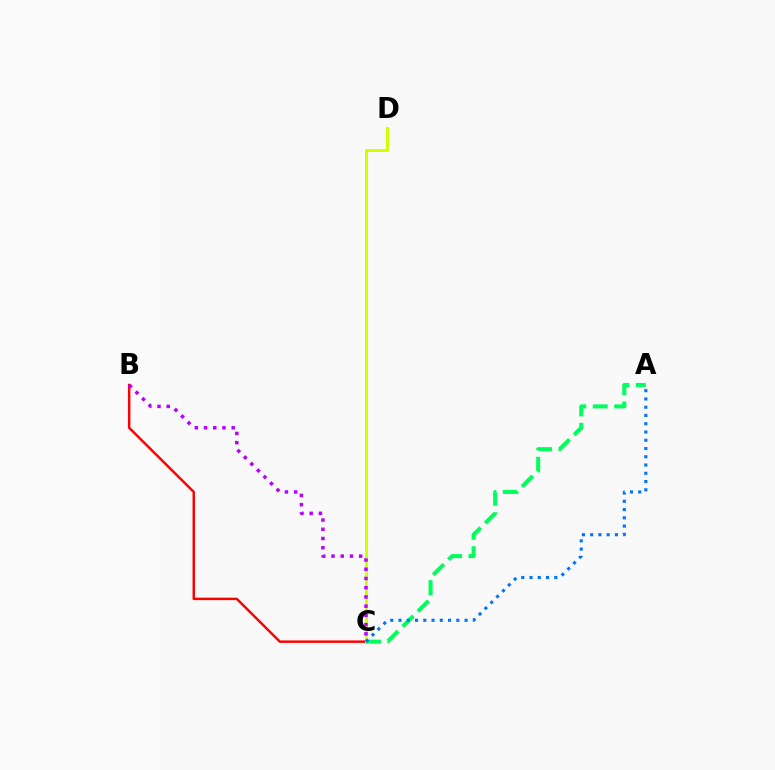{('B', 'C'): [{'color': '#ff0000', 'line_style': 'solid', 'thickness': 1.77}, {'color': '#b900ff', 'line_style': 'dotted', 'thickness': 2.51}], ('C', 'D'): [{'color': '#d1ff00', 'line_style': 'solid', 'thickness': 2.16}], ('A', 'C'): [{'color': '#00ff5c', 'line_style': 'dashed', 'thickness': 2.92}, {'color': '#0074ff', 'line_style': 'dotted', 'thickness': 2.24}]}